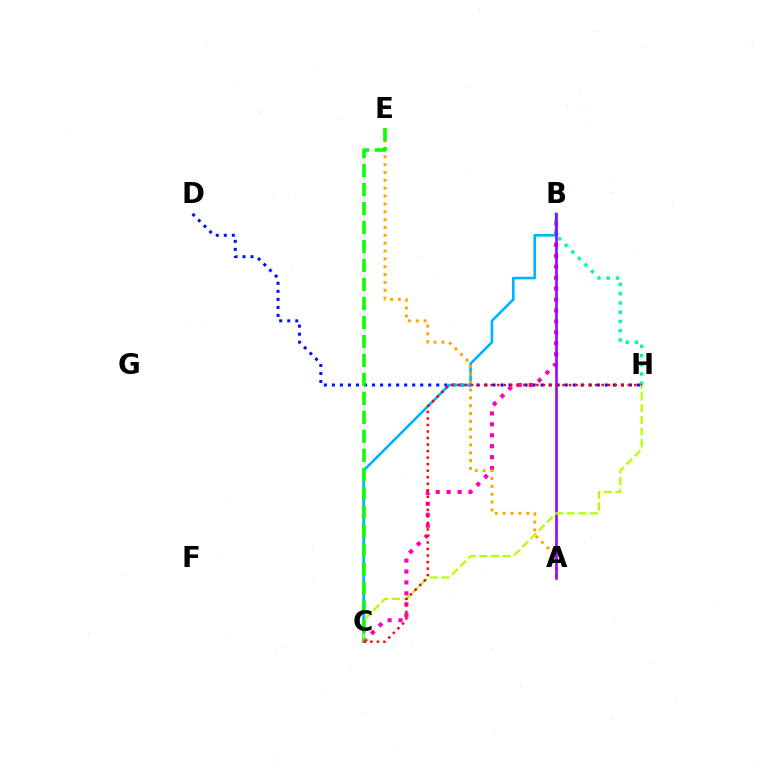{('D', 'H'): [{'color': '#0010ff', 'line_style': 'dotted', 'thickness': 2.18}], ('B', 'C'): [{'color': '#ff00bd', 'line_style': 'dotted', 'thickness': 2.97}, {'color': '#00b5ff', 'line_style': 'solid', 'thickness': 1.91}], ('B', 'H'): [{'color': '#00ff9d', 'line_style': 'dotted', 'thickness': 2.51}], ('A', 'E'): [{'color': '#ffa500', 'line_style': 'dotted', 'thickness': 2.13}], ('A', 'B'): [{'color': '#9b00ff', 'line_style': 'solid', 'thickness': 1.88}], ('C', 'H'): [{'color': '#b3ff00', 'line_style': 'dashed', 'thickness': 1.59}, {'color': '#ff0000', 'line_style': 'dotted', 'thickness': 1.77}], ('C', 'E'): [{'color': '#08ff00', 'line_style': 'dashed', 'thickness': 2.58}]}